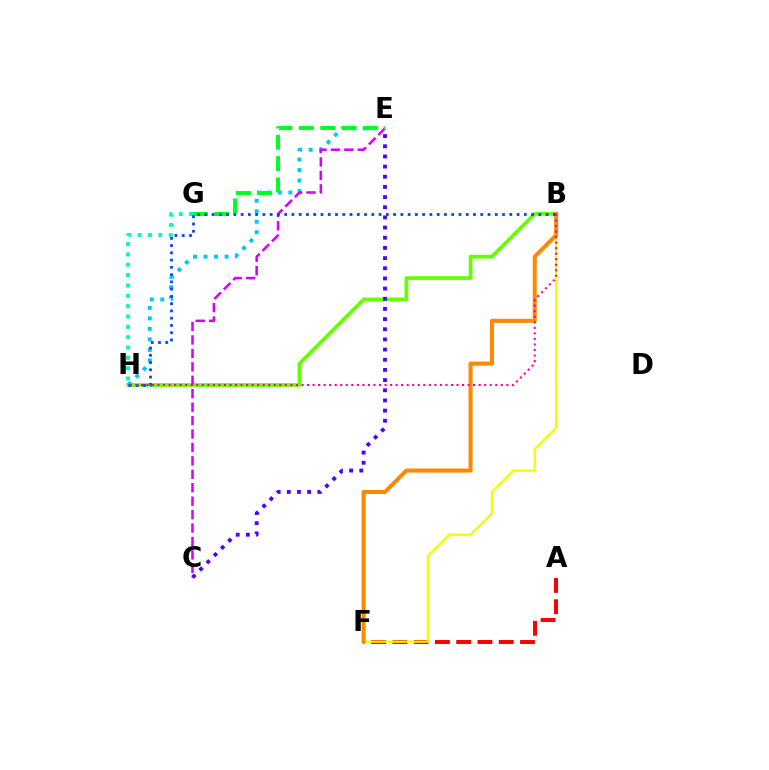{('A', 'F'): [{'color': '#ff0000', 'line_style': 'dashed', 'thickness': 2.89}], ('B', 'H'): [{'color': '#66ff00', 'line_style': 'solid', 'thickness': 2.71}, {'color': '#003fff', 'line_style': 'dotted', 'thickness': 1.97}, {'color': '#ff00a0', 'line_style': 'dotted', 'thickness': 1.5}], ('E', 'H'): [{'color': '#00c7ff', 'line_style': 'dotted', 'thickness': 2.85}], ('C', 'E'): [{'color': '#d600ff', 'line_style': 'dashed', 'thickness': 1.83}, {'color': '#4f00ff', 'line_style': 'dotted', 'thickness': 2.76}], ('G', 'H'): [{'color': '#00ffaf', 'line_style': 'dotted', 'thickness': 2.81}], ('E', 'G'): [{'color': '#00ff27', 'line_style': 'dashed', 'thickness': 2.9}], ('B', 'F'): [{'color': '#eeff00', 'line_style': 'solid', 'thickness': 1.64}, {'color': '#ff8800', 'line_style': 'solid', 'thickness': 2.91}]}